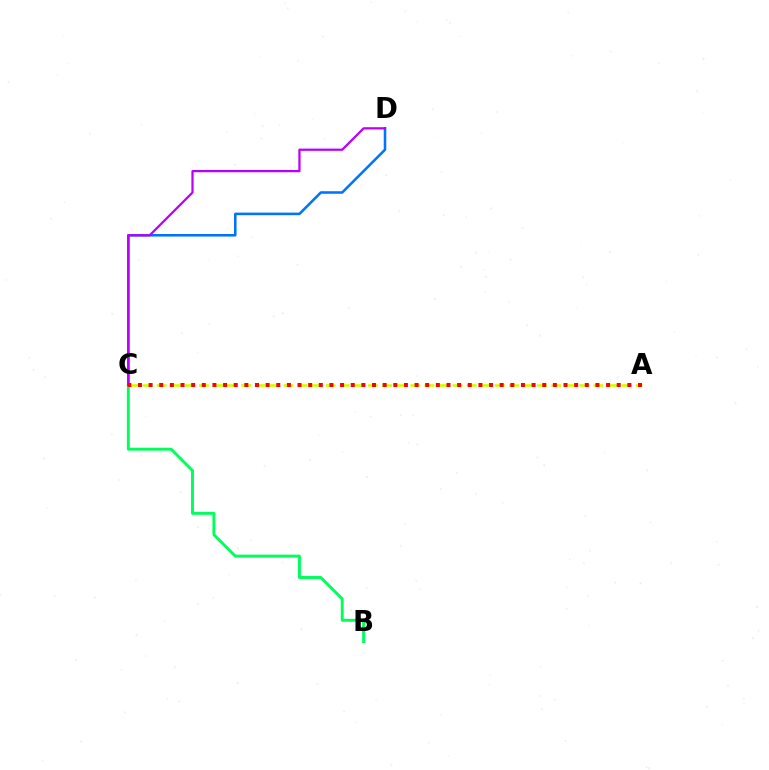{('B', 'C'): [{'color': '#00ff5c', 'line_style': 'solid', 'thickness': 2.11}], ('A', 'C'): [{'color': '#d1ff00', 'line_style': 'dashed', 'thickness': 1.91}, {'color': '#ff0000', 'line_style': 'dotted', 'thickness': 2.89}], ('C', 'D'): [{'color': '#0074ff', 'line_style': 'solid', 'thickness': 1.84}, {'color': '#b900ff', 'line_style': 'solid', 'thickness': 1.62}]}